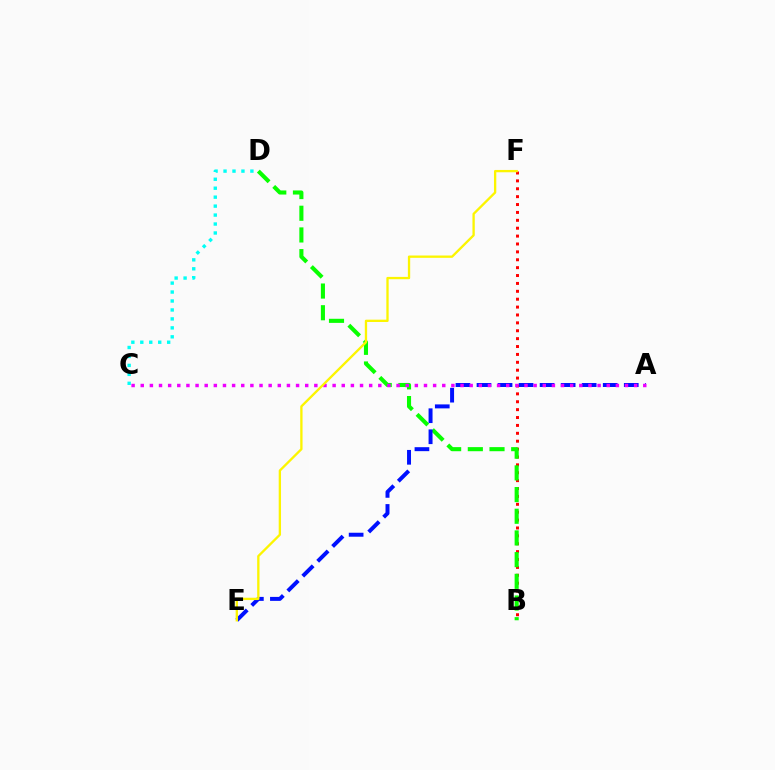{('B', 'F'): [{'color': '#ff0000', 'line_style': 'dotted', 'thickness': 2.14}], ('B', 'D'): [{'color': '#08ff00', 'line_style': 'dashed', 'thickness': 2.95}], ('A', 'E'): [{'color': '#0010ff', 'line_style': 'dashed', 'thickness': 2.86}], ('C', 'D'): [{'color': '#00fff6', 'line_style': 'dotted', 'thickness': 2.43}], ('A', 'C'): [{'color': '#ee00ff', 'line_style': 'dotted', 'thickness': 2.48}], ('E', 'F'): [{'color': '#fcf500', 'line_style': 'solid', 'thickness': 1.67}]}